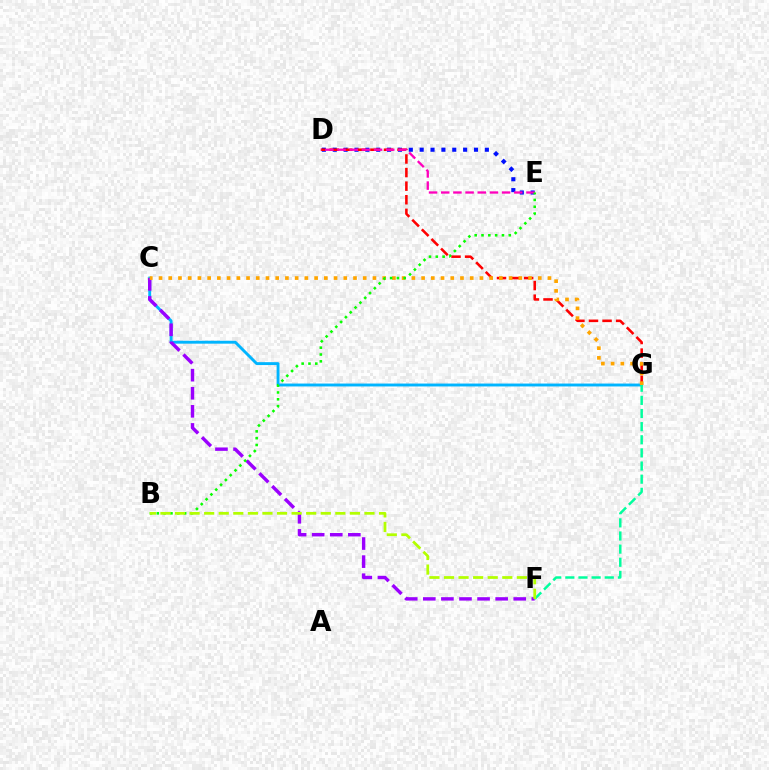{('D', 'E'): [{'color': '#0010ff', 'line_style': 'dotted', 'thickness': 2.95}, {'color': '#ff00bd', 'line_style': 'dashed', 'thickness': 1.65}], ('C', 'G'): [{'color': '#00b5ff', 'line_style': 'solid', 'thickness': 2.08}, {'color': '#ffa500', 'line_style': 'dotted', 'thickness': 2.64}], ('D', 'G'): [{'color': '#ff0000', 'line_style': 'dashed', 'thickness': 1.85}], ('C', 'F'): [{'color': '#9b00ff', 'line_style': 'dashed', 'thickness': 2.46}], ('B', 'E'): [{'color': '#08ff00', 'line_style': 'dotted', 'thickness': 1.85}], ('F', 'G'): [{'color': '#00ff9d', 'line_style': 'dashed', 'thickness': 1.78}], ('B', 'F'): [{'color': '#b3ff00', 'line_style': 'dashed', 'thickness': 1.98}]}